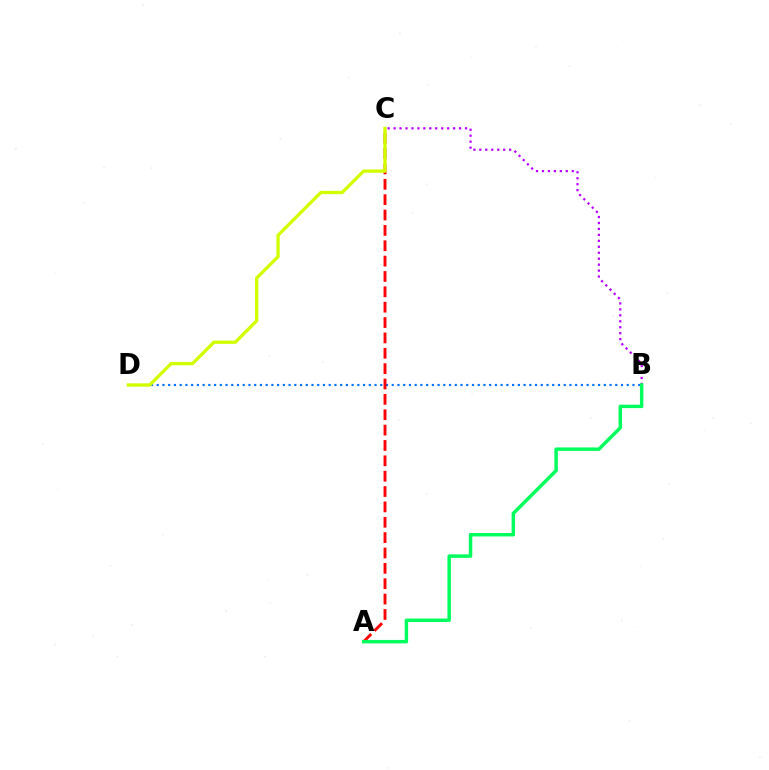{('B', 'D'): [{'color': '#0074ff', 'line_style': 'dotted', 'thickness': 1.56}], ('A', 'C'): [{'color': '#ff0000', 'line_style': 'dashed', 'thickness': 2.09}], ('B', 'C'): [{'color': '#b900ff', 'line_style': 'dotted', 'thickness': 1.62}], ('C', 'D'): [{'color': '#d1ff00', 'line_style': 'solid', 'thickness': 2.38}], ('A', 'B'): [{'color': '#00ff5c', 'line_style': 'solid', 'thickness': 2.49}]}